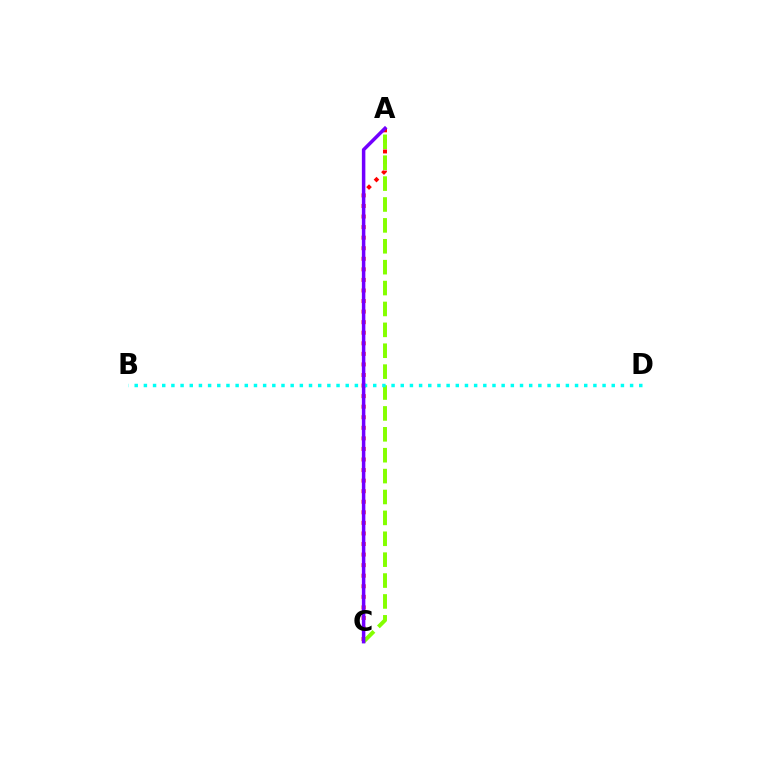{('A', 'C'): [{'color': '#ff0000', 'line_style': 'dotted', 'thickness': 2.87}, {'color': '#84ff00', 'line_style': 'dashed', 'thickness': 2.84}, {'color': '#7200ff', 'line_style': 'solid', 'thickness': 2.52}], ('B', 'D'): [{'color': '#00fff6', 'line_style': 'dotted', 'thickness': 2.49}]}